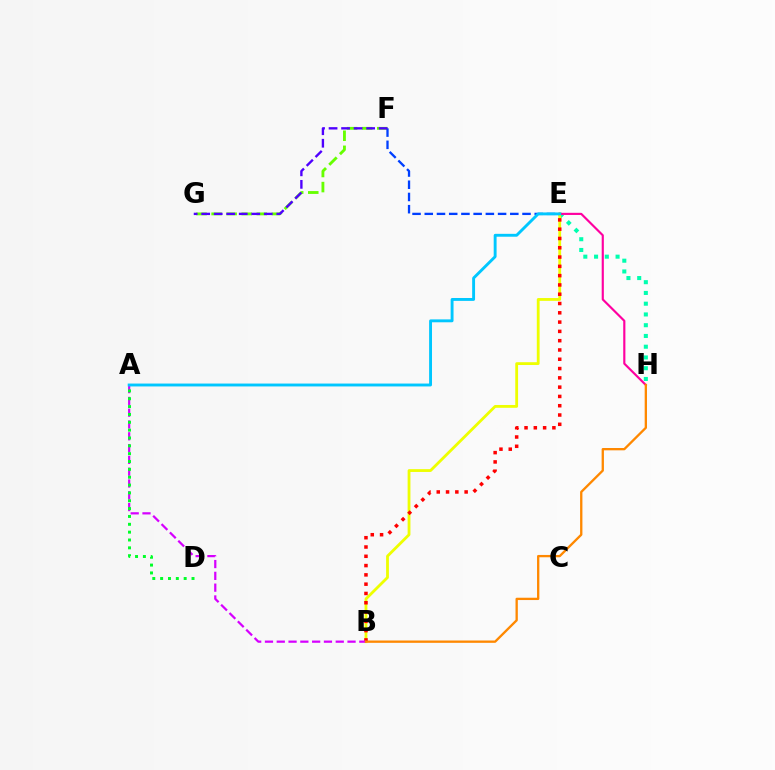{('E', 'H'): [{'color': '#00ffaf', 'line_style': 'dotted', 'thickness': 2.92}, {'color': '#ff00a0', 'line_style': 'solid', 'thickness': 1.55}], ('B', 'E'): [{'color': '#eeff00', 'line_style': 'solid', 'thickness': 2.02}, {'color': '#ff0000', 'line_style': 'dotted', 'thickness': 2.52}], ('F', 'G'): [{'color': '#66ff00', 'line_style': 'dashed', 'thickness': 2.05}, {'color': '#4f00ff', 'line_style': 'dashed', 'thickness': 1.7}], ('E', 'F'): [{'color': '#003fff', 'line_style': 'dashed', 'thickness': 1.66}], ('A', 'B'): [{'color': '#d600ff', 'line_style': 'dashed', 'thickness': 1.6}], ('A', 'D'): [{'color': '#00ff27', 'line_style': 'dotted', 'thickness': 2.13}], ('A', 'E'): [{'color': '#00c7ff', 'line_style': 'solid', 'thickness': 2.08}], ('B', 'H'): [{'color': '#ff8800', 'line_style': 'solid', 'thickness': 1.67}]}